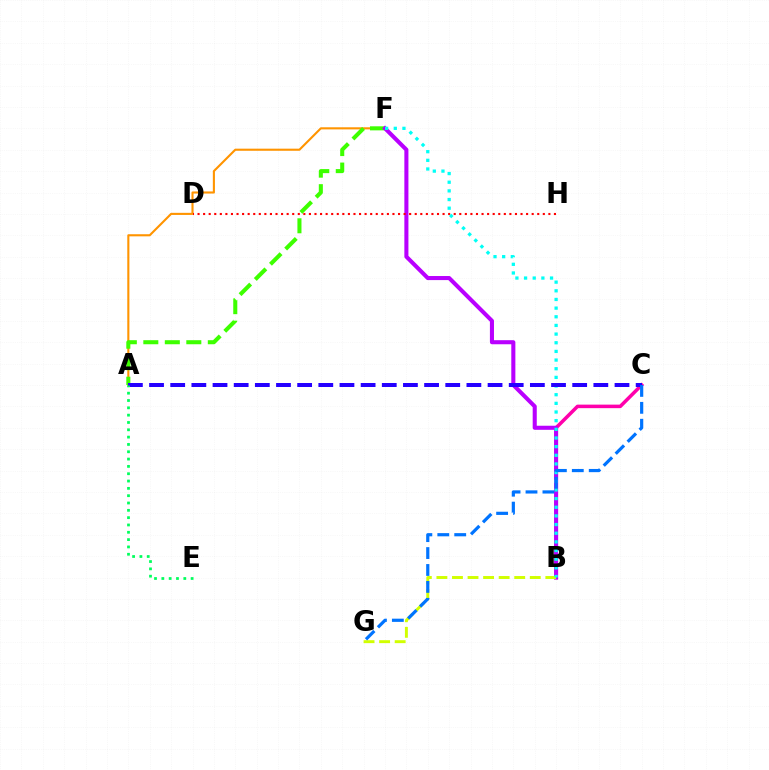{('A', 'F'): [{'color': '#ff9400', 'line_style': 'solid', 'thickness': 1.52}, {'color': '#3dff00', 'line_style': 'dashed', 'thickness': 2.92}], ('B', 'C'): [{'color': '#ff00ac', 'line_style': 'solid', 'thickness': 2.55}], ('B', 'F'): [{'color': '#b900ff', 'line_style': 'solid', 'thickness': 2.93}, {'color': '#00fff6', 'line_style': 'dotted', 'thickness': 2.35}], ('B', 'G'): [{'color': '#d1ff00', 'line_style': 'dashed', 'thickness': 2.11}], ('D', 'H'): [{'color': '#ff0000', 'line_style': 'dotted', 'thickness': 1.51}], ('A', 'C'): [{'color': '#2500ff', 'line_style': 'dashed', 'thickness': 2.87}], ('A', 'E'): [{'color': '#00ff5c', 'line_style': 'dotted', 'thickness': 1.99}], ('C', 'G'): [{'color': '#0074ff', 'line_style': 'dashed', 'thickness': 2.3}]}